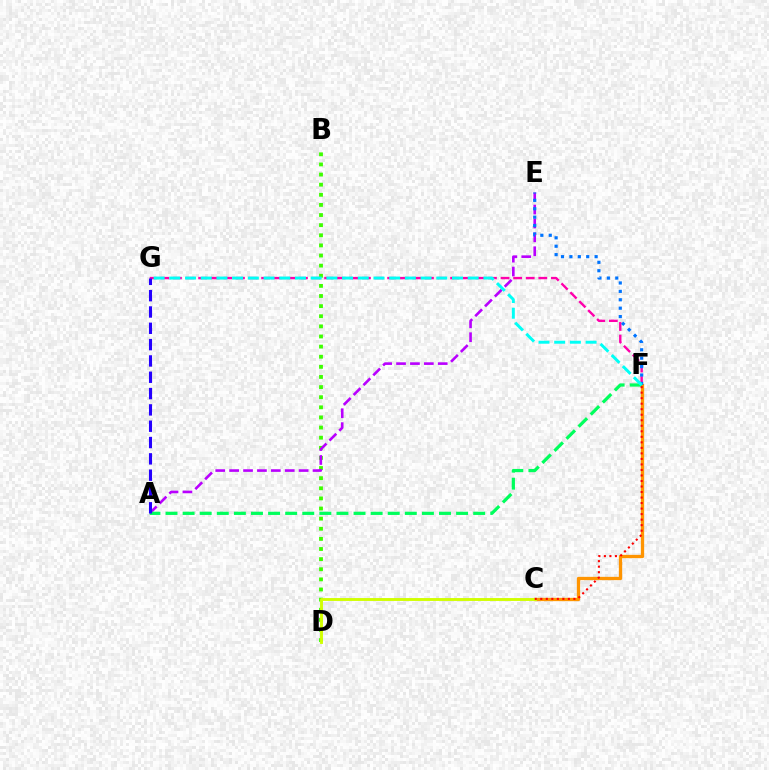{('B', 'D'): [{'color': '#3dff00', 'line_style': 'dotted', 'thickness': 2.75}], ('C', 'F'): [{'color': '#ff9400', 'line_style': 'solid', 'thickness': 2.37}, {'color': '#ff0000', 'line_style': 'dotted', 'thickness': 1.5}], ('F', 'G'): [{'color': '#ff00ac', 'line_style': 'dashed', 'thickness': 1.71}, {'color': '#00fff6', 'line_style': 'dashed', 'thickness': 2.13}], ('C', 'D'): [{'color': '#d1ff00', 'line_style': 'solid', 'thickness': 2.08}], ('A', 'E'): [{'color': '#b900ff', 'line_style': 'dashed', 'thickness': 1.89}], ('A', 'F'): [{'color': '#00ff5c', 'line_style': 'dashed', 'thickness': 2.32}], ('A', 'G'): [{'color': '#2500ff', 'line_style': 'dashed', 'thickness': 2.22}], ('E', 'F'): [{'color': '#0074ff', 'line_style': 'dotted', 'thickness': 2.28}]}